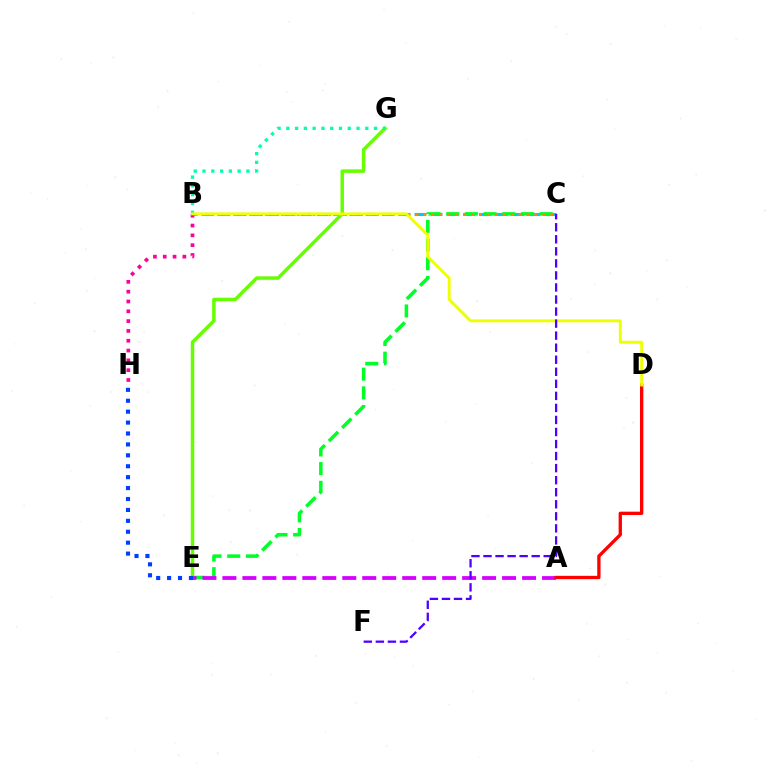{('B', 'C'): [{'color': '#00c7ff', 'line_style': 'dashed', 'thickness': 2.22}, {'color': '#ff8800', 'line_style': 'dotted', 'thickness': 2.15}], ('C', 'E'): [{'color': '#00ff27', 'line_style': 'dashed', 'thickness': 2.54}], ('E', 'G'): [{'color': '#66ff00', 'line_style': 'solid', 'thickness': 2.5}], ('A', 'E'): [{'color': '#d600ff', 'line_style': 'dashed', 'thickness': 2.71}], ('A', 'D'): [{'color': '#ff0000', 'line_style': 'solid', 'thickness': 2.39}], ('B', 'H'): [{'color': '#ff00a0', 'line_style': 'dotted', 'thickness': 2.67}], ('B', 'G'): [{'color': '#00ffaf', 'line_style': 'dotted', 'thickness': 2.38}], ('E', 'H'): [{'color': '#003fff', 'line_style': 'dotted', 'thickness': 2.97}], ('B', 'D'): [{'color': '#eeff00', 'line_style': 'solid', 'thickness': 2.09}], ('C', 'F'): [{'color': '#4f00ff', 'line_style': 'dashed', 'thickness': 1.64}]}